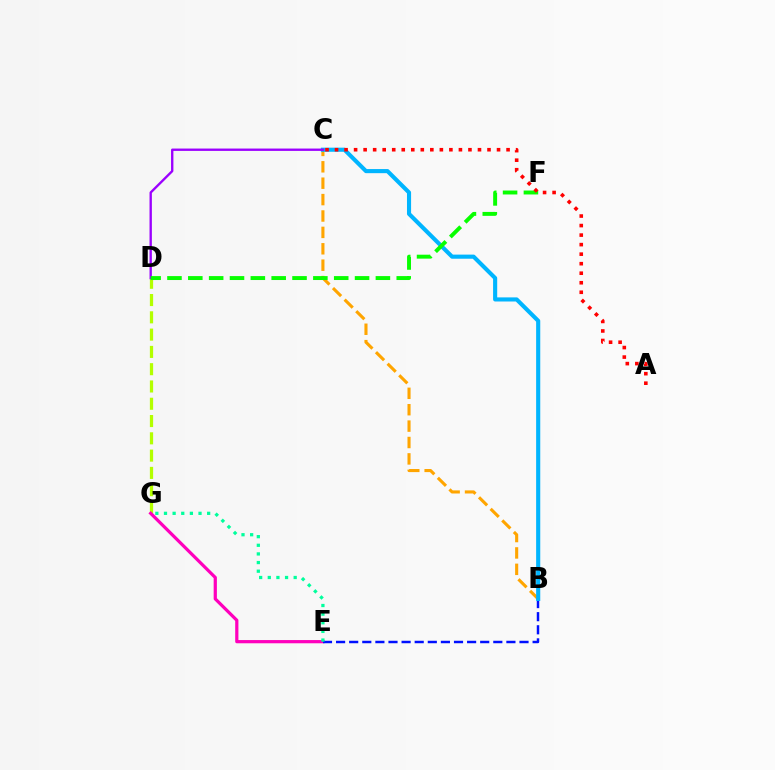{('D', 'G'): [{'color': '#b3ff00', 'line_style': 'dashed', 'thickness': 2.35}], ('E', 'G'): [{'color': '#ff00bd', 'line_style': 'solid', 'thickness': 2.32}, {'color': '#00ff9d', 'line_style': 'dotted', 'thickness': 2.35}], ('B', 'E'): [{'color': '#0010ff', 'line_style': 'dashed', 'thickness': 1.78}], ('B', 'C'): [{'color': '#ffa500', 'line_style': 'dashed', 'thickness': 2.23}, {'color': '#00b5ff', 'line_style': 'solid', 'thickness': 2.96}], ('C', 'D'): [{'color': '#9b00ff', 'line_style': 'solid', 'thickness': 1.69}], ('D', 'F'): [{'color': '#08ff00', 'line_style': 'dashed', 'thickness': 2.83}], ('A', 'C'): [{'color': '#ff0000', 'line_style': 'dotted', 'thickness': 2.59}]}